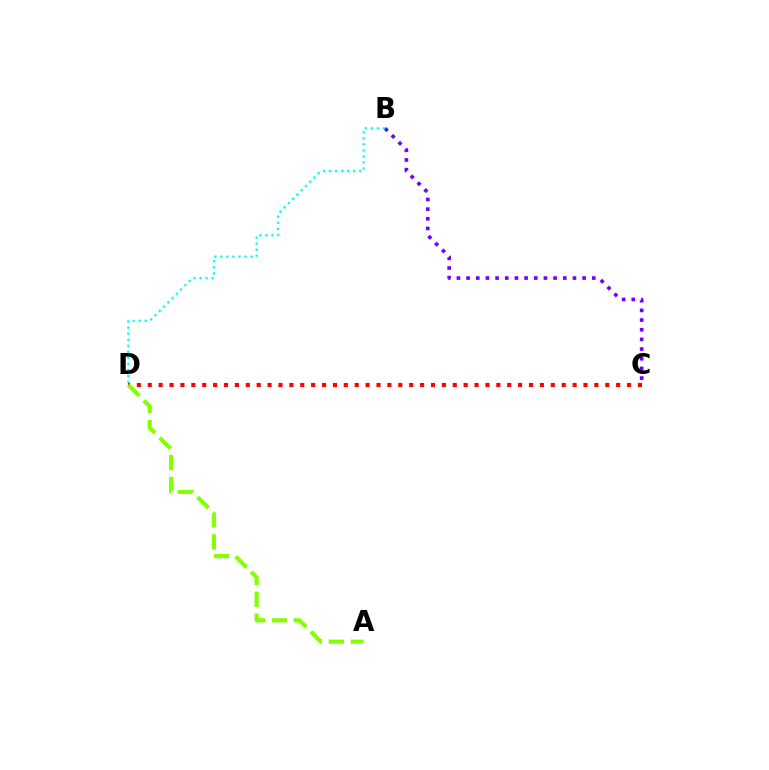{('B', 'C'): [{'color': '#7200ff', 'line_style': 'dotted', 'thickness': 2.63}], ('C', 'D'): [{'color': '#ff0000', 'line_style': 'dotted', 'thickness': 2.96}], ('A', 'D'): [{'color': '#84ff00', 'line_style': 'dashed', 'thickness': 2.98}], ('B', 'D'): [{'color': '#00fff6', 'line_style': 'dotted', 'thickness': 1.64}]}